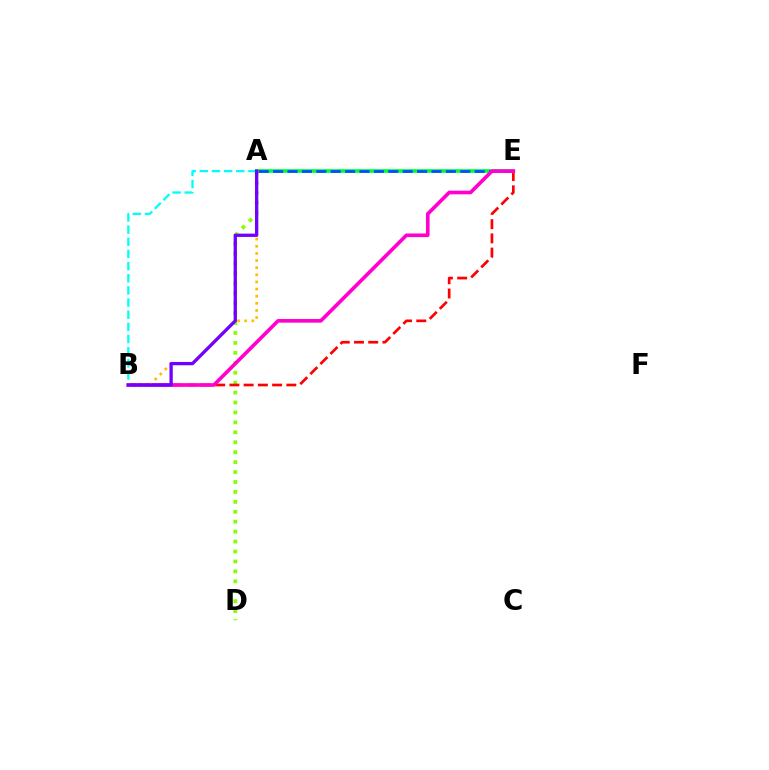{('A', 'E'): [{'color': '#00ff39', 'line_style': 'solid', 'thickness': 2.68}, {'color': '#004bff', 'line_style': 'dashed', 'thickness': 1.96}], ('A', 'D'): [{'color': '#84ff00', 'line_style': 'dotted', 'thickness': 2.7}], ('B', 'E'): [{'color': '#ff0000', 'line_style': 'dashed', 'thickness': 1.93}, {'color': '#ff00cf', 'line_style': 'solid', 'thickness': 2.62}], ('A', 'B'): [{'color': '#ffbd00', 'line_style': 'dotted', 'thickness': 1.94}, {'color': '#00fff6', 'line_style': 'dashed', 'thickness': 1.65}, {'color': '#7200ff', 'line_style': 'solid', 'thickness': 2.38}]}